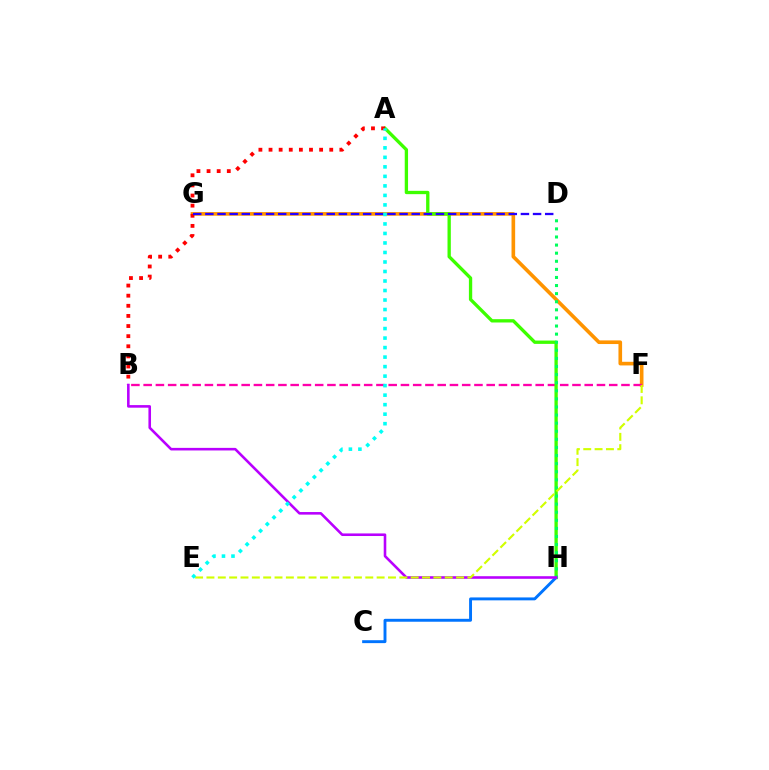{('F', 'G'): [{'color': '#ff9400', 'line_style': 'solid', 'thickness': 2.62}], ('B', 'F'): [{'color': '#ff00ac', 'line_style': 'dashed', 'thickness': 1.66}], ('A', 'H'): [{'color': '#3dff00', 'line_style': 'solid', 'thickness': 2.39}], ('C', 'H'): [{'color': '#0074ff', 'line_style': 'solid', 'thickness': 2.1}], ('A', 'B'): [{'color': '#ff0000', 'line_style': 'dotted', 'thickness': 2.75}], ('D', 'H'): [{'color': '#00ff5c', 'line_style': 'dotted', 'thickness': 2.2}], ('B', 'H'): [{'color': '#b900ff', 'line_style': 'solid', 'thickness': 1.86}], ('E', 'F'): [{'color': '#d1ff00', 'line_style': 'dashed', 'thickness': 1.54}], ('D', 'G'): [{'color': '#2500ff', 'line_style': 'dashed', 'thickness': 1.65}], ('A', 'E'): [{'color': '#00fff6', 'line_style': 'dotted', 'thickness': 2.58}]}